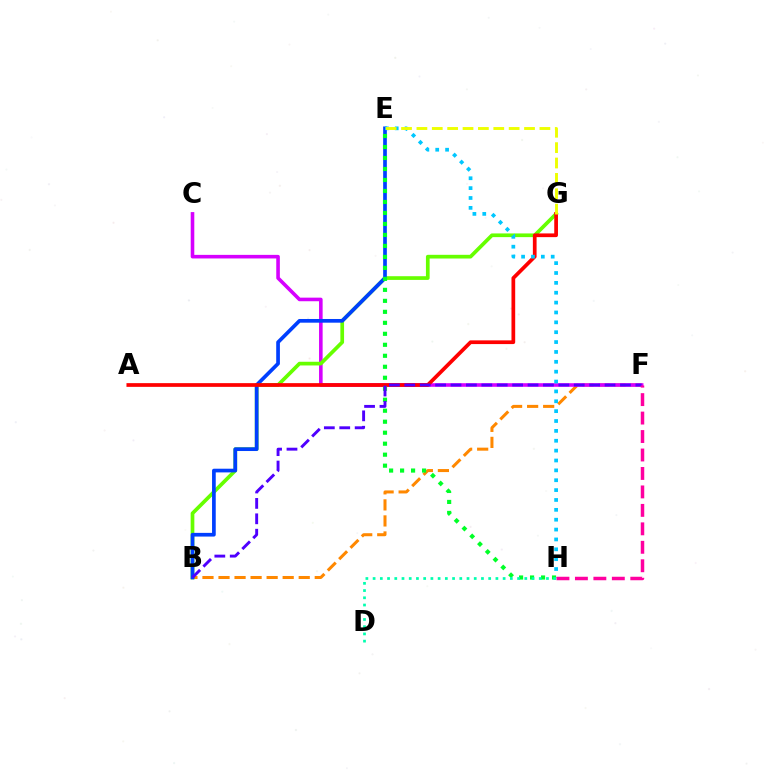{('B', 'F'): [{'color': '#ff8800', 'line_style': 'dashed', 'thickness': 2.18}, {'color': '#4f00ff', 'line_style': 'dashed', 'thickness': 2.09}], ('C', 'F'): [{'color': '#d600ff', 'line_style': 'solid', 'thickness': 2.58}], ('B', 'G'): [{'color': '#66ff00', 'line_style': 'solid', 'thickness': 2.66}], ('B', 'E'): [{'color': '#003fff', 'line_style': 'solid', 'thickness': 2.66}], ('A', 'G'): [{'color': '#ff0000', 'line_style': 'solid', 'thickness': 2.68}], ('E', 'H'): [{'color': '#00c7ff', 'line_style': 'dotted', 'thickness': 2.68}, {'color': '#00ff27', 'line_style': 'dotted', 'thickness': 2.99}], ('D', 'H'): [{'color': '#00ffaf', 'line_style': 'dotted', 'thickness': 1.96}], ('E', 'G'): [{'color': '#eeff00', 'line_style': 'dashed', 'thickness': 2.09}], ('F', 'H'): [{'color': '#ff00a0', 'line_style': 'dashed', 'thickness': 2.51}]}